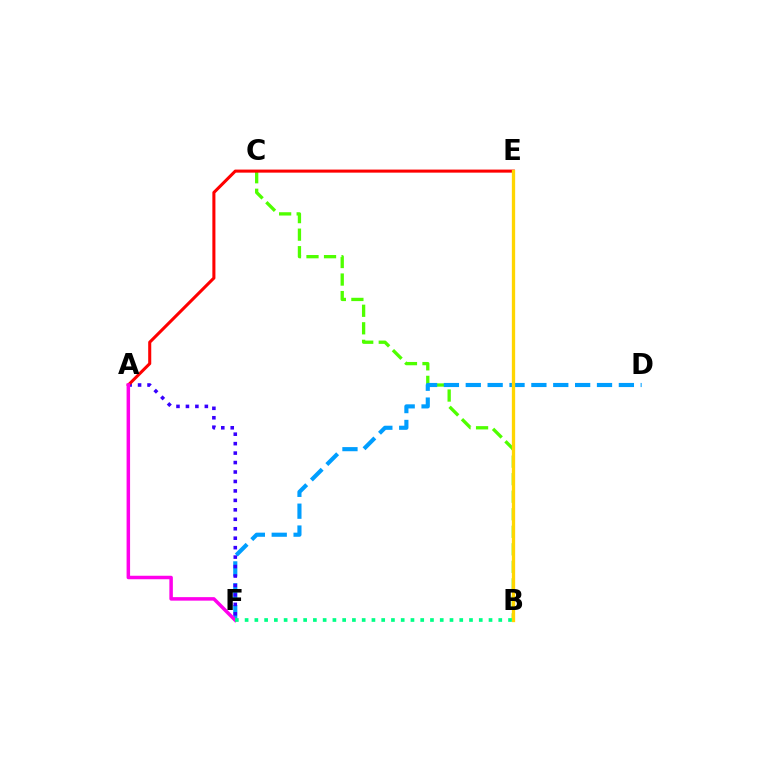{('B', 'C'): [{'color': '#4fff00', 'line_style': 'dashed', 'thickness': 2.38}], ('D', 'F'): [{'color': '#009eff', 'line_style': 'dashed', 'thickness': 2.97}], ('A', 'F'): [{'color': '#3700ff', 'line_style': 'dotted', 'thickness': 2.57}, {'color': '#ff00ed', 'line_style': 'solid', 'thickness': 2.52}], ('A', 'E'): [{'color': '#ff0000', 'line_style': 'solid', 'thickness': 2.2}], ('B', 'E'): [{'color': '#ffd500', 'line_style': 'solid', 'thickness': 2.38}], ('B', 'F'): [{'color': '#00ff86', 'line_style': 'dotted', 'thickness': 2.65}]}